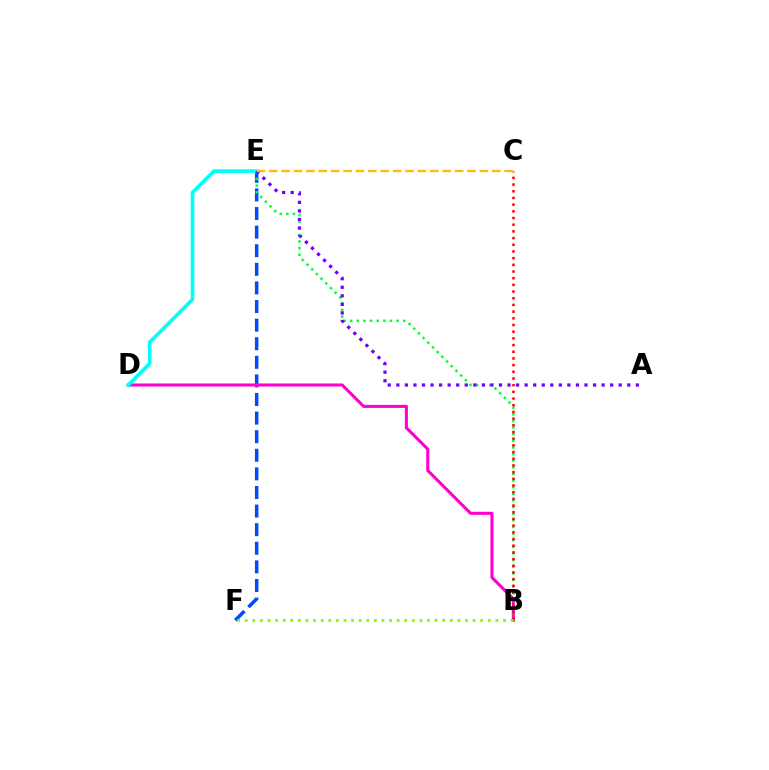{('E', 'F'): [{'color': '#004bff', 'line_style': 'dashed', 'thickness': 2.53}], ('B', 'D'): [{'color': '#ff00cf', 'line_style': 'solid', 'thickness': 2.21}], ('D', 'E'): [{'color': '#00fff6', 'line_style': 'solid', 'thickness': 2.62}], ('B', 'E'): [{'color': '#00ff39', 'line_style': 'dotted', 'thickness': 1.8}], ('B', 'C'): [{'color': '#ff0000', 'line_style': 'dotted', 'thickness': 1.82}], ('A', 'E'): [{'color': '#7200ff', 'line_style': 'dotted', 'thickness': 2.32}], ('B', 'F'): [{'color': '#84ff00', 'line_style': 'dotted', 'thickness': 2.06}], ('C', 'E'): [{'color': '#ffbd00', 'line_style': 'dashed', 'thickness': 1.68}]}